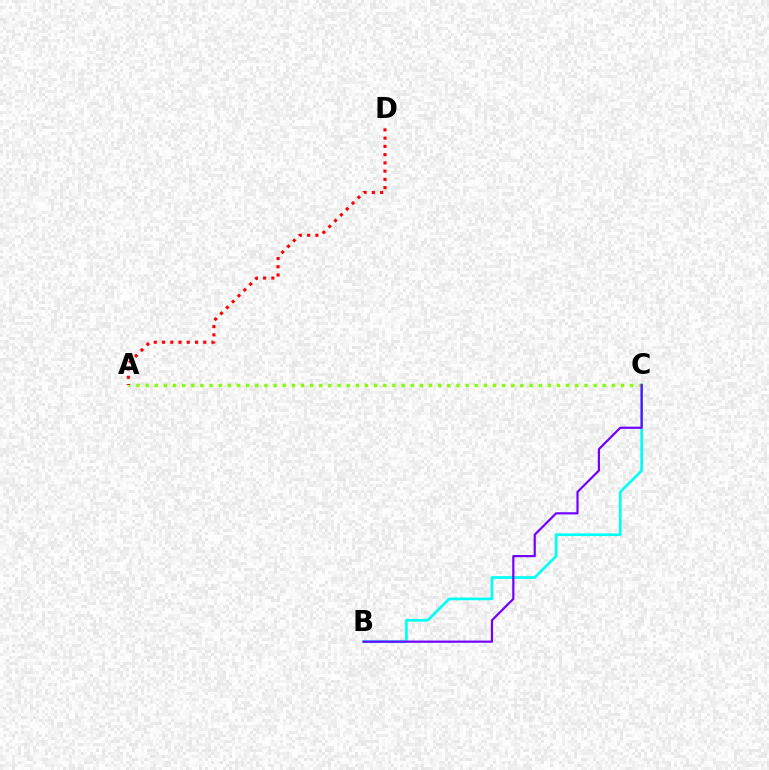{('B', 'C'): [{'color': '#00fff6', 'line_style': 'solid', 'thickness': 1.94}, {'color': '#7200ff', 'line_style': 'solid', 'thickness': 1.58}], ('A', 'C'): [{'color': '#84ff00', 'line_style': 'dotted', 'thickness': 2.48}], ('A', 'D'): [{'color': '#ff0000', 'line_style': 'dotted', 'thickness': 2.24}]}